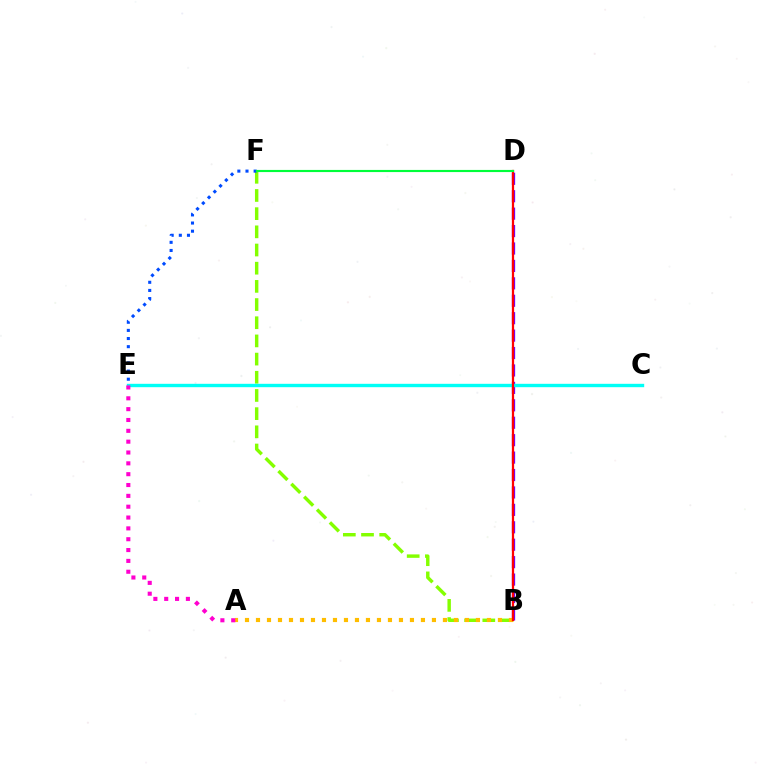{('B', 'F'): [{'color': '#84ff00', 'line_style': 'dashed', 'thickness': 2.47}], ('B', 'D'): [{'color': '#7200ff', 'line_style': 'dashed', 'thickness': 2.37}, {'color': '#ff0000', 'line_style': 'solid', 'thickness': 1.62}], ('C', 'E'): [{'color': '#00fff6', 'line_style': 'solid', 'thickness': 2.44}], ('A', 'B'): [{'color': '#ffbd00', 'line_style': 'dotted', 'thickness': 2.99}], ('A', 'E'): [{'color': '#ff00cf', 'line_style': 'dotted', 'thickness': 2.94}], ('E', 'F'): [{'color': '#004bff', 'line_style': 'dotted', 'thickness': 2.21}], ('D', 'F'): [{'color': '#00ff39', 'line_style': 'solid', 'thickness': 1.55}]}